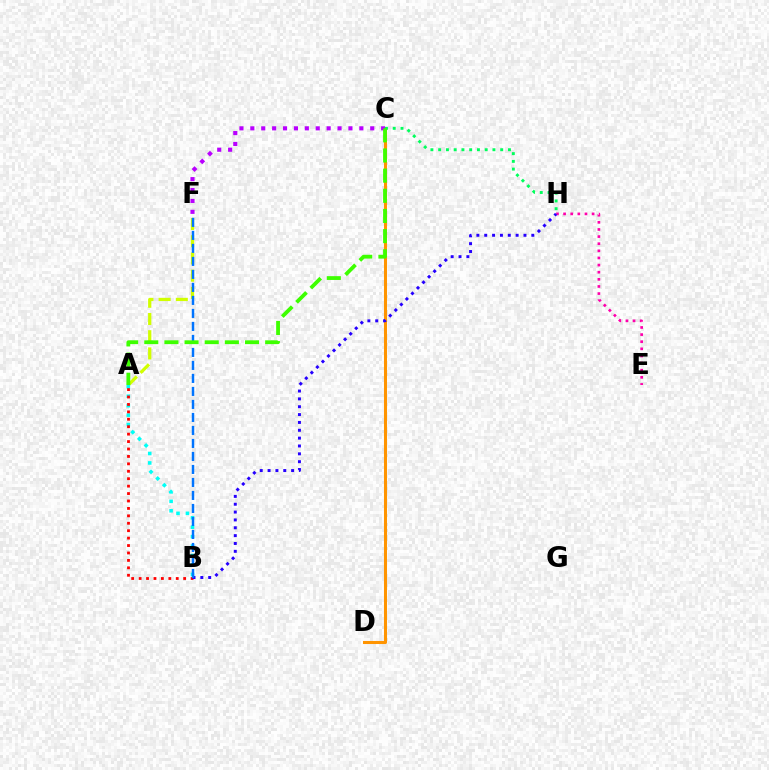{('E', 'H'): [{'color': '#ff00ac', 'line_style': 'dotted', 'thickness': 1.94}], ('C', 'D'): [{'color': '#ff9400', 'line_style': 'solid', 'thickness': 2.19}], ('A', 'F'): [{'color': '#d1ff00', 'line_style': 'dashed', 'thickness': 2.34}], ('C', 'F'): [{'color': '#b900ff', 'line_style': 'dotted', 'thickness': 2.96}], ('A', 'B'): [{'color': '#00fff6', 'line_style': 'dotted', 'thickness': 2.57}, {'color': '#ff0000', 'line_style': 'dotted', 'thickness': 2.02}], ('B', 'H'): [{'color': '#2500ff', 'line_style': 'dotted', 'thickness': 2.13}], ('B', 'F'): [{'color': '#0074ff', 'line_style': 'dashed', 'thickness': 1.77}], ('C', 'H'): [{'color': '#00ff5c', 'line_style': 'dotted', 'thickness': 2.11}], ('A', 'C'): [{'color': '#3dff00', 'line_style': 'dashed', 'thickness': 2.74}]}